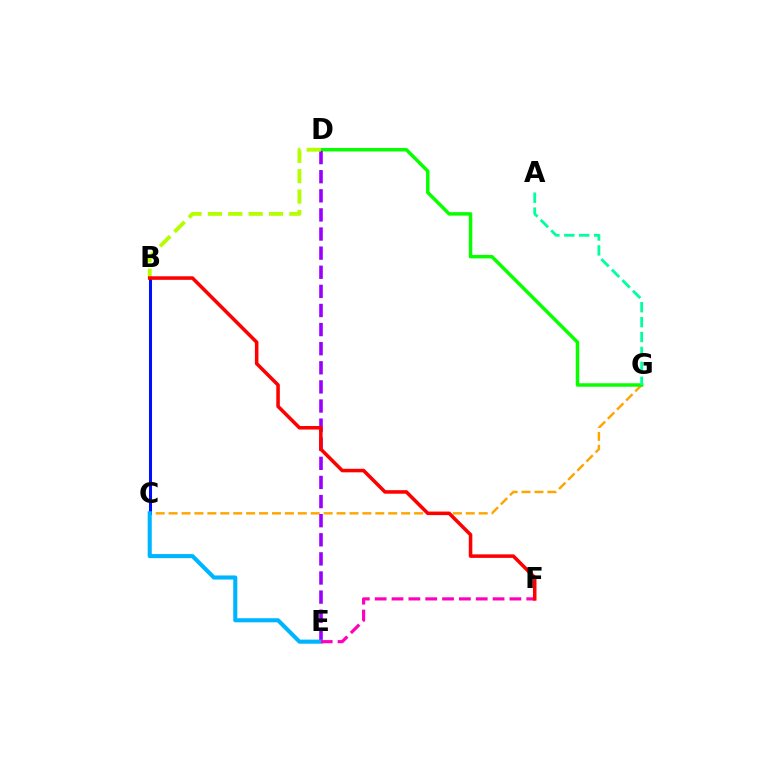{('C', 'G'): [{'color': '#ffa500', 'line_style': 'dashed', 'thickness': 1.76}], ('B', 'C'): [{'color': '#0010ff', 'line_style': 'solid', 'thickness': 2.19}], ('D', 'G'): [{'color': '#08ff00', 'line_style': 'solid', 'thickness': 2.5}], ('D', 'E'): [{'color': '#9b00ff', 'line_style': 'dashed', 'thickness': 2.6}], ('C', 'E'): [{'color': '#00b5ff', 'line_style': 'solid', 'thickness': 2.95}], ('B', 'D'): [{'color': '#b3ff00', 'line_style': 'dashed', 'thickness': 2.77}], ('A', 'G'): [{'color': '#00ff9d', 'line_style': 'dashed', 'thickness': 2.03}], ('E', 'F'): [{'color': '#ff00bd', 'line_style': 'dashed', 'thickness': 2.29}], ('B', 'F'): [{'color': '#ff0000', 'line_style': 'solid', 'thickness': 2.55}]}